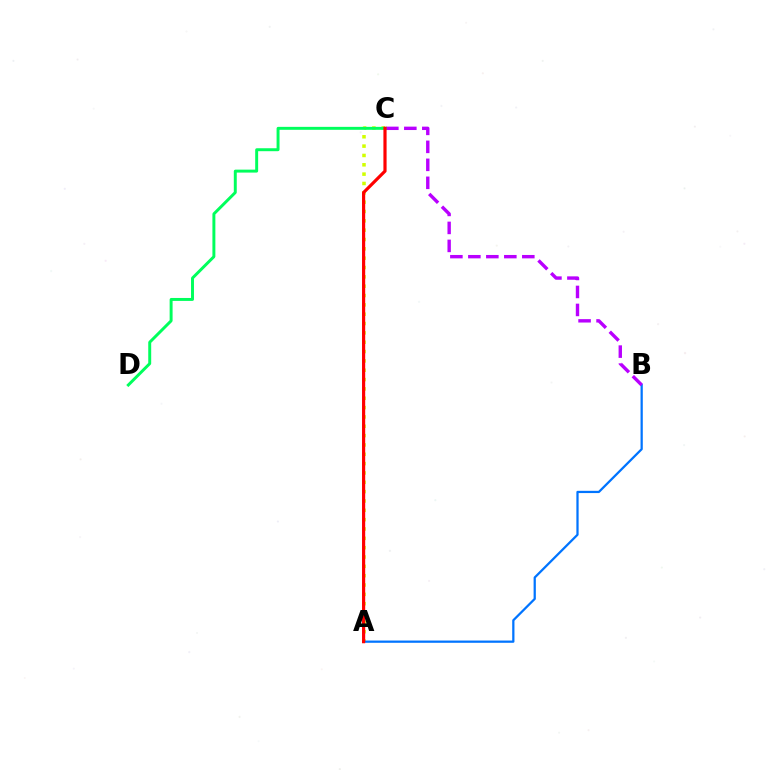{('A', 'C'): [{'color': '#d1ff00', 'line_style': 'dotted', 'thickness': 2.54}, {'color': '#ff0000', 'line_style': 'solid', 'thickness': 2.29}], ('A', 'B'): [{'color': '#0074ff', 'line_style': 'solid', 'thickness': 1.62}], ('B', 'C'): [{'color': '#b900ff', 'line_style': 'dashed', 'thickness': 2.44}], ('C', 'D'): [{'color': '#00ff5c', 'line_style': 'solid', 'thickness': 2.12}]}